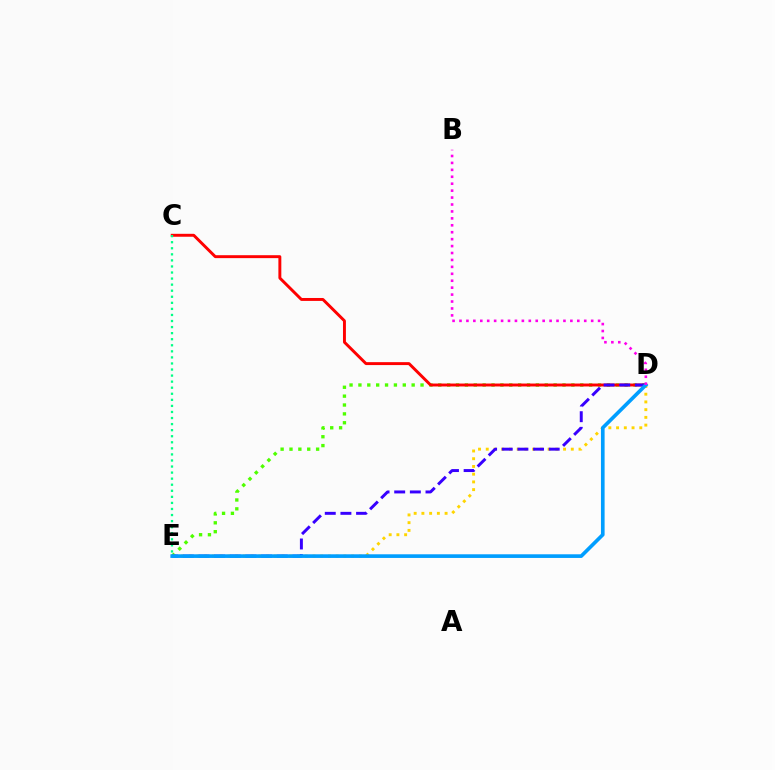{('D', 'E'): [{'color': '#4fff00', 'line_style': 'dotted', 'thickness': 2.41}, {'color': '#ffd500', 'line_style': 'dotted', 'thickness': 2.1}, {'color': '#3700ff', 'line_style': 'dashed', 'thickness': 2.13}, {'color': '#009eff', 'line_style': 'solid', 'thickness': 2.63}], ('C', 'D'): [{'color': '#ff0000', 'line_style': 'solid', 'thickness': 2.11}], ('C', 'E'): [{'color': '#00ff86', 'line_style': 'dotted', 'thickness': 1.65}], ('B', 'D'): [{'color': '#ff00ed', 'line_style': 'dotted', 'thickness': 1.88}]}